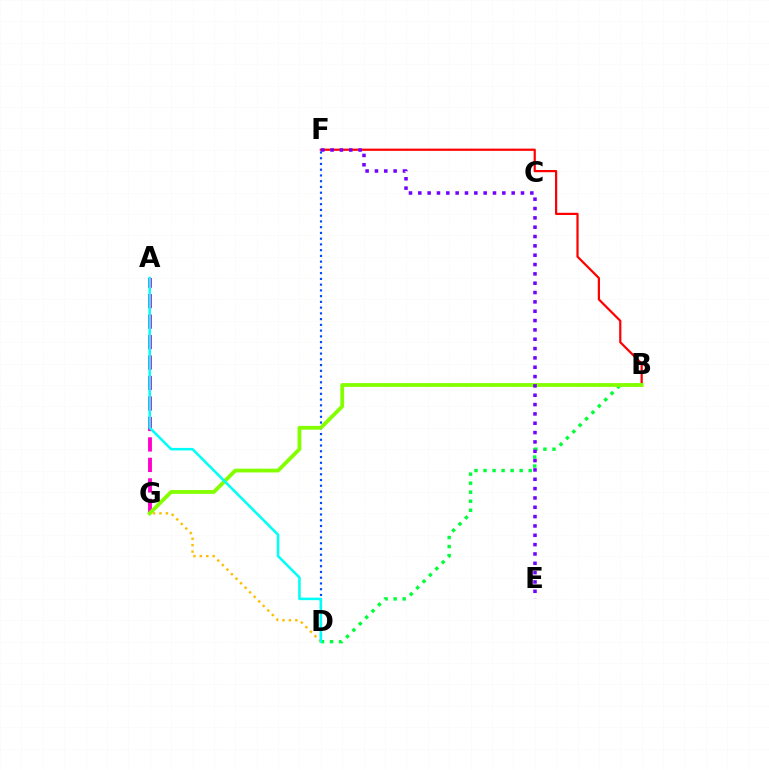{('B', 'F'): [{'color': '#ff0000', 'line_style': 'solid', 'thickness': 1.6}], ('A', 'G'): [{'color': '#ff00cf', 'line_style': 'dashed', 'thickness': 2.78}], ('D', 'F'): [{'color': '#004bff', 'line_style': 'dotted', 'thickness': 1.56}], ('B', 'D'): [{'color': '#00ff39', 'line_style': 'dotted', 'thickness': 2.45}], ('B', 'G'): [{'color': '#84ff00', 'line_style': 'solid', 'thickness': 2.73}], ('D', 'G'): [{'color': '#ffbd00', 'line_style': 'dotted', 'thickness': 1.75}], ('E', 'F'): [{'color': '#7200ff', 'line_style': 'dotted', 'thickness': 2.54}], ('A', 'D'): [{'color': '#00fff6', 'line_style': 'solid', 'thickness': 1.82}]}